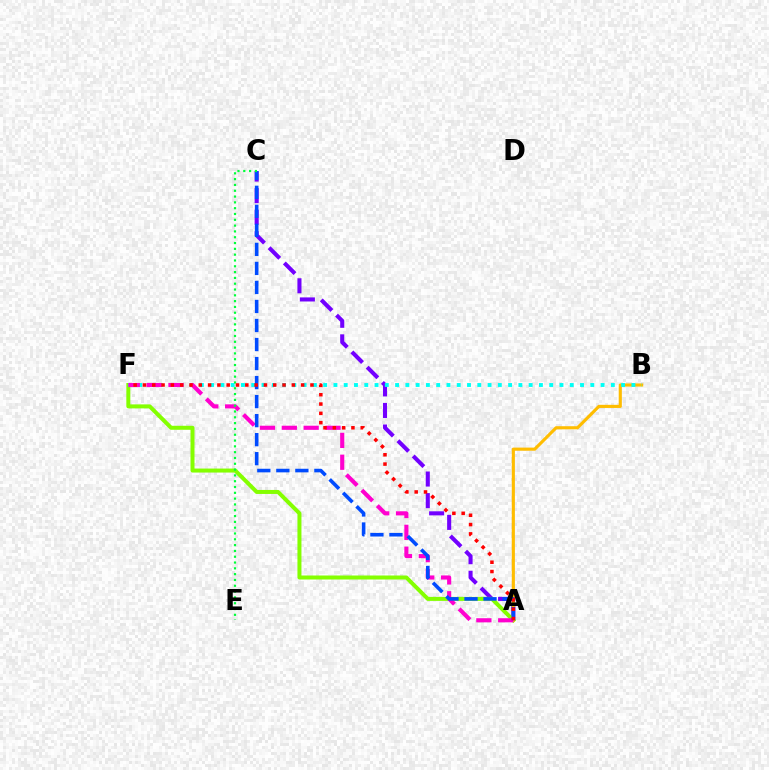{('A', 'C'): [{'color': '#7200ff', 'line_style': 'dashed', 'thickness': 2.93}, {'color': '#004bff', 'line_style': 'dashed', 'thickness': 2.58}], ('A', 'F'): [{'color': '#84ff00', 'line_style': 'solid', 'thickness': 2.88}, {'color': '#ff00cf', 'line_style': 'dashed', 'thickness': 2.97}, {'color': '#ff0000', 'line_style': 'dotted', 'thickness': 2.53}], ('A', 'B'): [{'color': '#ffbd00', 'line_style': 'solid', 'thickness': 2.25}], ('B', 'F'): [{'color': '#00fff6', 'line_style': 'dotted', 'thickness': 2.79}], ('C', 'E'): [{'color': '#00ff39', 'line_style': 'dotted', 'thickness': 1.58}]}